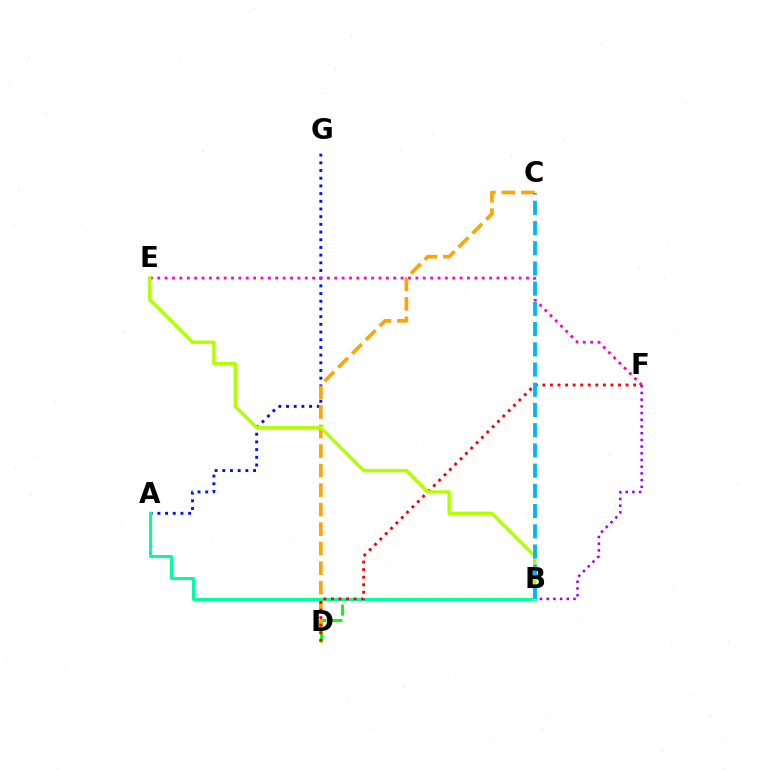{('A', 'G'): [{'color': '#0010ff', 'line_style': 'dotted', 'thickness': 2.09}], ('B', 'D'): [{'color': '#08ff00', 'line_style': 'dashed', 'thickness': 2.16}], ('B', 'F'): [{'color': '#9b00ff', 'line_style': 'dotted', 'thickness': 1.82}], ('A', 'B'): [{'color': '#00ff9d', 'line_style': 'solid', 'thickness': 2.17}], ('C', 'D'): [{'color': '#ffa500', 'line_style': 'dashed', 'thickness': 2.65}], ('E', 'F'): [{'color': '#ff00bd', 'line_style': 'dotted', 'thickness': 2.0}], ('D', 'F'): [{'color': '#ff0000', 'line_style': 'dotted', 'thickness': 2.05}], ('B', 'E'): [{'color': '#b3ff00', 'line_style': 'solid', 'thickness': 2.46}], ('B', 'C'): [{'color': '#00b5ff', 'line_style': 'dashed', 'thickness': 2.75}]}